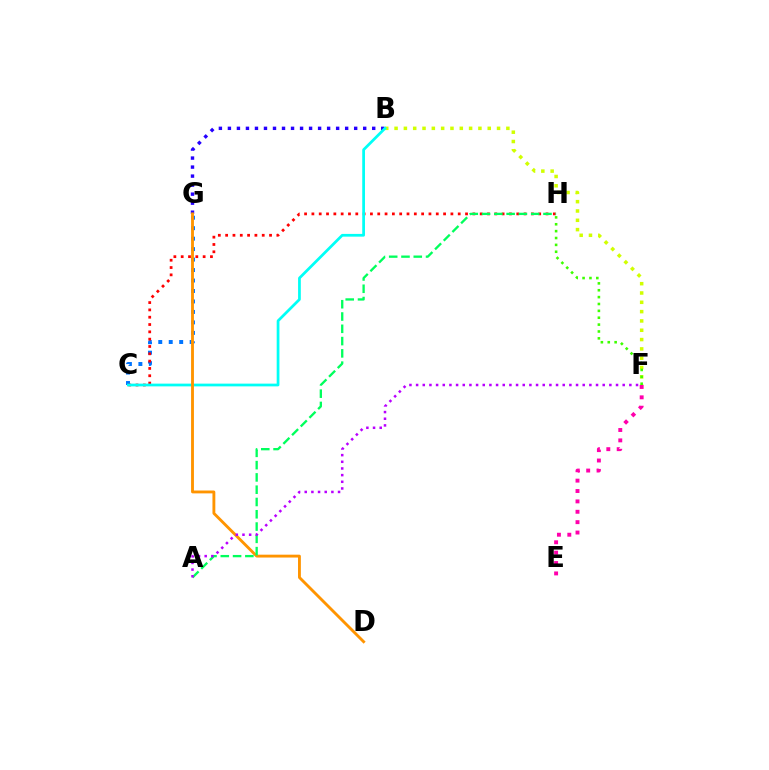{('C', 'G'): [{'color': '#0074ff', 'line_style': 'dotted', 'thickness': 2.84}], ('B', 'G'): [{'color': '#2500ff', 'line_style': 'dotted', 'thickness': 2.45}], ('B', 'F'): [{'color': '#d1ff00', 'line_style': 'dotted', 'thickness': 2.53}], ('C', 'H'): [{'color': '#ff0000', 'line_style': 'dotted', 'thickness': 1.99}], ('B', 'C'): [{'color': '#00fff6', 'line_style': 'solid', 'thickness': 1.98}], ('D', 'G'): [{'color': '#ff9400', 'line_style': 'solid', 'thickness': 2.06}], ('F', 'H'): [{'color': '#3dff00', 'line_style': 'dotted', 'thickness': 1.87}], ('E', 'F'): [{'color': '#ff00ac', 'line_style': 'dotted', 'thickness': 2.82}], ('A', 'H'): [{'color': '#00ff5c', 'line_style': 'dashed', 'thickness': 1.67}], ('A', 'F'): [{'color': '#b900ff', 'line_style': 'dotted', 'thickness': 1.81}]}